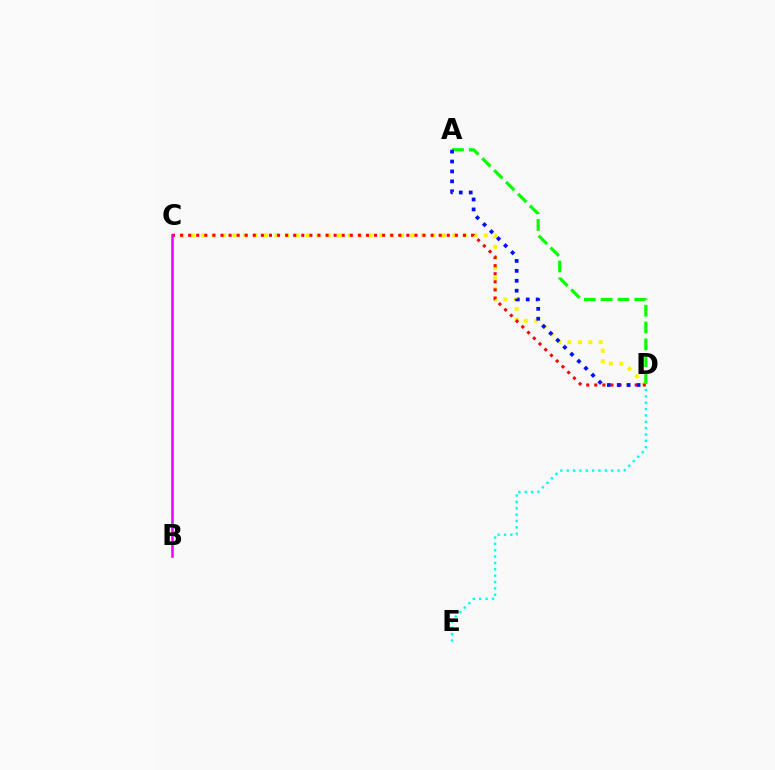{('C', 'D'): [{'color': '#fcf500', 'line_style': 'dotted', 'thickness': 2.84}, {'color': '#ff0000', 'line_style': 'dotted', 'thickness': 2.2}], ('D', 'E'): [{'color': '#00fff6', 'line_style': 'dotted', 'thickness': 1.73}], ('A', 'D'): [{'color': '#08ff00', 'line_style': 'dashed', 'thickness': 2.29}, {'color': '#0010ff', 'line_style': 'dotted', 'thickness': 2.69}], ('B', 'C'): [{'color': '#ee00ff', 'line_style': 'solid', 'thickness': 1.83}]}